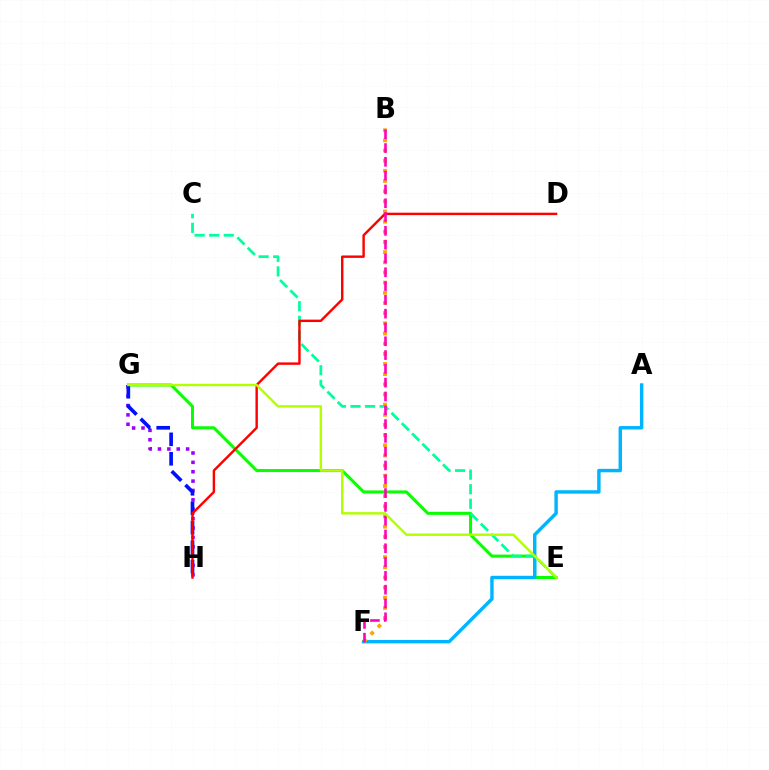{('E', 'G'): [{'color': '#08ff00', 'line_style': 'solid', 'thickness': 2.18}, {'color': '#b3ff00', 'line_style': 'solid', 'thickness': 1.75}], ('A', 'F'): [{'color': '#00b5ff', 'line_style': 'solid', 'thickness': 2.47}], ('C', 'E'): [{'color': '#00ff9d', 'line_style': 'dashed', 'thickness': 1.98}], ('G', 'H'): [{'color': '#9b00ff', 'line_style': 'dotted', 'thickness': 2.55}, {'color': '#0010ff', 'line_style': 'dashed', 'thickness': 2.64}], ('B', 'F'): [{'color': '#ffa500', 'line_style': 'dotted', 'thickness': 2.76}, {'color': '#ff00bd', 'line_style': 'dashed', 'thickness': 1.87}], ('D', 'H'): [{'color': '#ff0000', 'line_style': 'solid', 'thickness': 1.74}]}